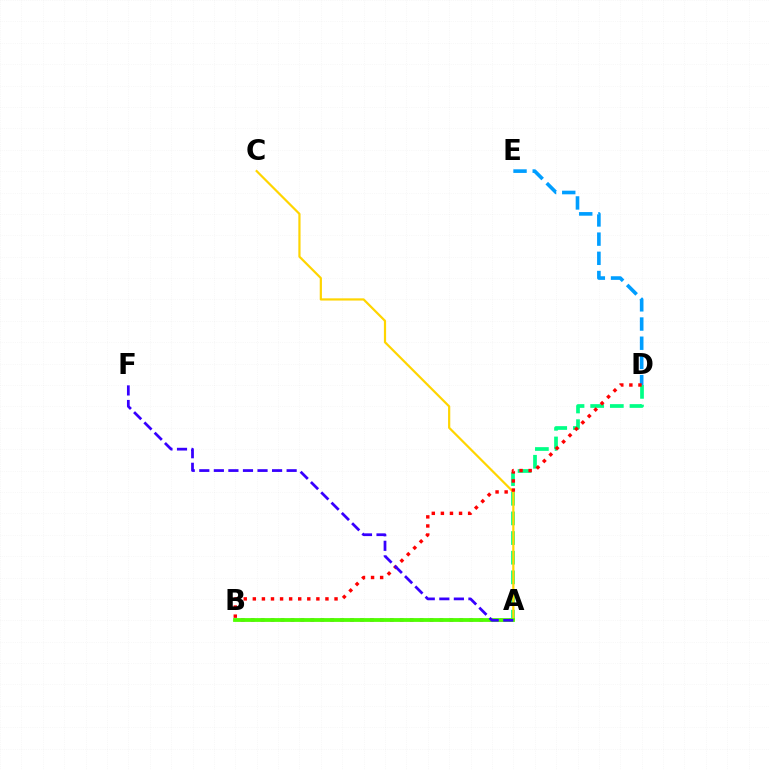{('A', 'B'): [{'color': '#ff00ed', 'line_style': 'dotted', 'thickness': 2.7}, {'color': '#4fff00', 'line_style': 'solid', 'thickness': 2.73}], ('A', 'D'): [{'color': '#00ff86', 'line_style': 'dashed', 'thickness': 2.67}], ('A', 'C'): [{'color': '#ffd500', 'line_style': 'solid', 'thickness': 1.59}], ('D', 'E'): [{'color': '#009eff', 'line_style': 'dashed', 'thickness': 2.61}], ('B', 'D'): [{'color': '#ff0000', 'line_style': 'dotted', 'thickness': 2.47}], ('A', 'F'): [{'color': '#3700ff', 'line_style': 'dashed', 'thickness': 1.98}]}